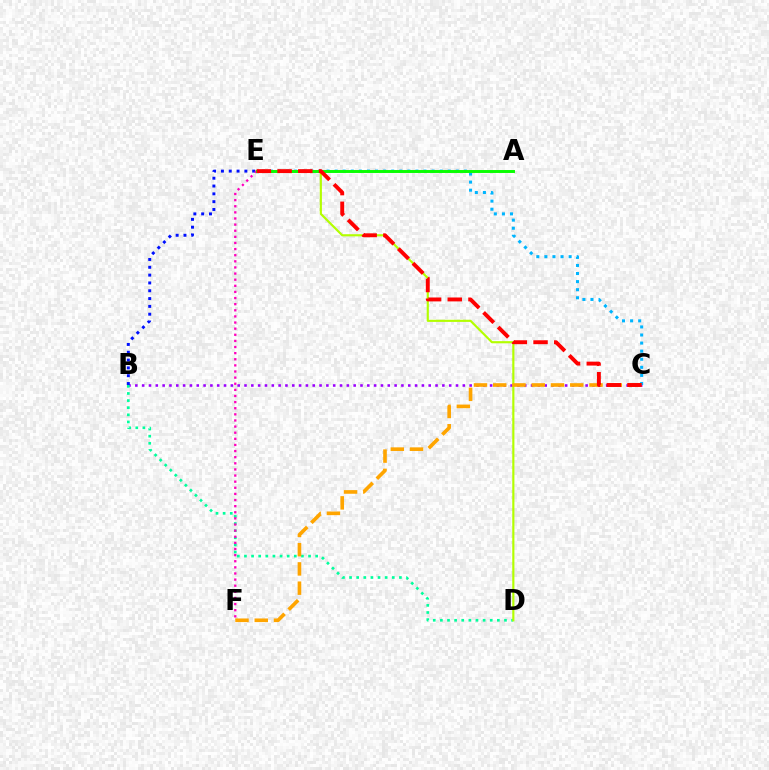{('B', 'C'): [{'color': '#9b00ff', 'line_style': 'dotted', 'thickness': 1.85}], ('C', 'E'): [{'color': '#00b5ff', 'line_style': 'dotted', 'thickness': 2.2}, {'color': '#ff0000', 'line_style': 'dashed', 'thickness': 2.81}], ('B', 'E'): [{'color': '#0010ff', 'line_style': 'dotted', 'thickness': 2.12}], ('B', 'D'): [{'color': '#00ff9d', 'line_style': 'dotted', 'thickness': 1.94}], ('D', 'E'): [{'color': '#b3ff00', 'line_style': 'solid', 'thickness': 1.55}], ('C', 'F'): [{'color': '#ffa500', 'line_style': 'dashed', 'thickness': 2.62}], ('E', 'F'): [{'color': '#ff00bd', 'line_style': 'dotted', 'thickness': 1.66}], ('A', 'E'): [{'color': '#08ff00', 'line_style': 'solid', 'thickness': 2.11}]}